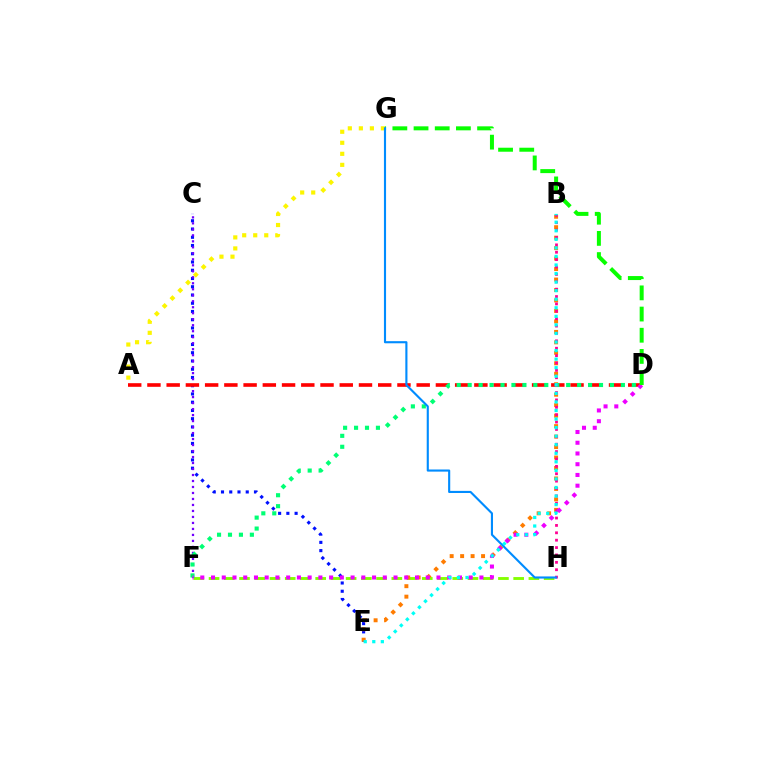{('F', 'H'): [{'color': '#84ff00', 'line_style': 'dashed', 'thickness': 2.07}], ('C', 'E'): [{'color': '#0010ff', 'line_style': 'dotted', 'thickness': 2.24}], ('B', 'E'): [{'color': '#ff7c00', 'line_style': 'dotted', 'thickness': 2.84}, {'color': '#00fff6', 'line_style': 'dotted', 'thickness': 2.33}], ('C', 'F'): [{'color': '#7200ff', 'line_style': 'dotted', 'thickness': 1.63}], ('A', 'D'): [{'color': '#ff0000', 'line_style': 'dashed', 'thickness': 2.61}], ('D', 'F'): [{'color': '#00ff74', 'line_style': 'dotted', 'thickness': 2.97}, {'color': '#ee00ff', 'line_style': 'dotted', 'thickness': 2.92}], ('B', 'H'): [{'color': '#ff0094', 'line_style': 'dotted', 'thickness': 2.01}], ('A', 'G'): [{'color': '#fcf500', 'line_style': 'dotted', 'thickness': 3.0}], ('D', 'G'): [{'color': '#08ff00', 'line_style': 'dashed', 'thickness': 2.88}], ('G', 'H'): [{'color': '#008cff', 'line_style': 'solid', 'thickness': 1.53}]}